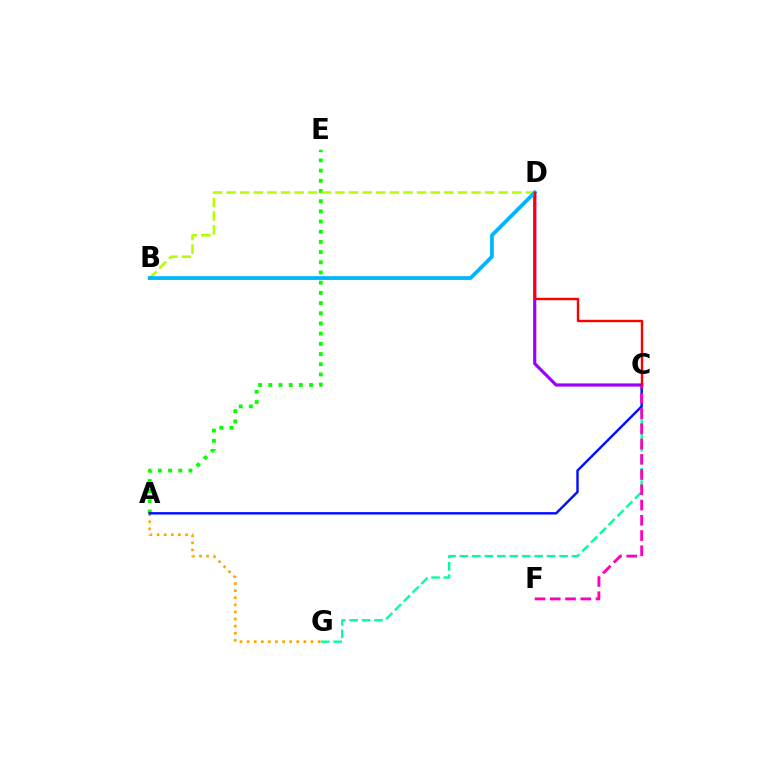{('A', 'E'): [{'color': '#08ff00', 'line_style': 'dotted', 'thickness': 2.77}], ('C', 'G'): [{'color': '#00ff9d', 'line_style': 'dashed', 'thickness': 1.69}], ('A', 'G'): [{'color': '#ffa500', 'line_style': 'dotted', 'thickness': 1.93}], ('C', 'D'): [{'color': '#9b00ff', 'line_style': 'solid', 'thickness': 2.28}, {'color': '#ff0000', 'line_style': 'solid', 'thickness': 1.73}], ('B', 'D'): [{'color': '#b3ff00', 'line_style': 'dashed', 'thickness': 1.85}, {'color': '#00b5ff', 'line_style': 'solid', 'thickness': 2.72}], ('A', 'C'): [{'color': '#0010ff', 'line_style': 'solid', 'thickness': 1.75}], ('C', 'F'): [{'color': '#ff00bd', 'line_style': 'dashed', 'thickness': 2.07}]}